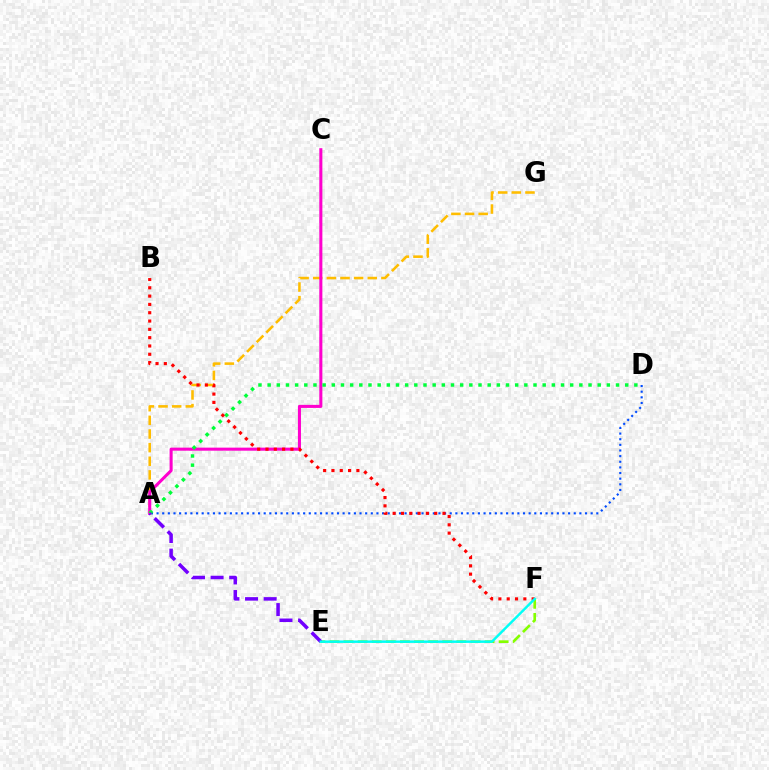{('A', 'G'): [{'color': '#ffbd00', 'line_style': 'dashed', 'thickness': 1.85}], ('E', 'F'): [{'color': '#84ff00', 'line_style': 'dashed', 'thickness': 1.92}, {'color': '#00fff6', 'line_style': 'solid', 'thickness': 1.77}], ('A', 'D'): [{'color': '#004bff', 'line_style': 'dotted', 'thickness': 1.53}, {'color': '#00ff39', 'line_style': 'dotted', 'thickness': 2.49}], ('A', 'C'): [{'color': '#ff00cf', 'line_style': 'solid', 'thickness': 2.2}], ('A', 'E'): [{'color': '#7200ff', 'line_style': 'dashed', 'thickness': 2.53}], ('B', 'F'): [{'color': '#ff0000', 'line_style': 'dotted', 'thickness': 2.26}]}